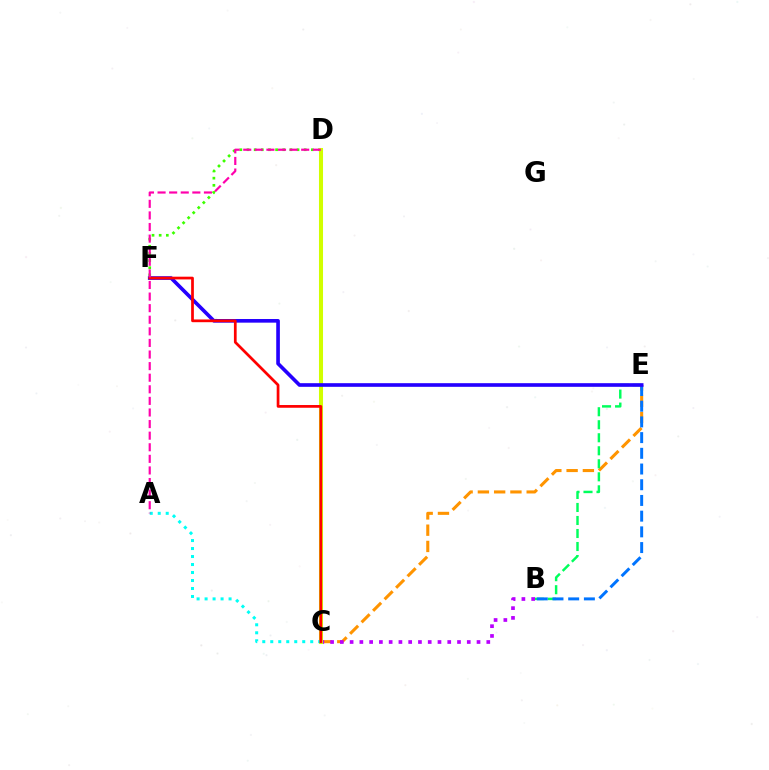{('D', 'F'): [{'color': '#3dff00', 'line_style': 'dotted', 'thickness': 1.94}], ('C', 'E'): [{'color': '#ff9400', 'line_style': 'dashed', 'thickness': 2.21}], ('B', 'E'): [{'color': '#00ff5c', 'line_style': 'dashed', 'thickness': 1.77}, {'color': '#0074ff', 'line_style': 'dashed', 'thickness': 2.13}], ('B', 'C'): [{'color': '#b900ff', 'line_style': 'dotted', 'thickness': 2.65}], ('C', 'D'): [{'color': '#d1ff00', 'line_style': 'solid', 'thickness': 2.91}], ('A', 'C'): [{'color': '#00fff6', 'line_style': 'dotted', 'thickness': 2.17}], ('E', 'F'): [{'color': '#2500ff', 'line_style': 'solid', 'thickness': 2.62}], ('C', 'F'): [{'color': '#ff0000', 'line_style': 'solid', 'thickness': 1.96}], ('A', 'D'): [{'color': '#ff00ac', 'line_style': 'dashed', 'thickness': 1.57}]}